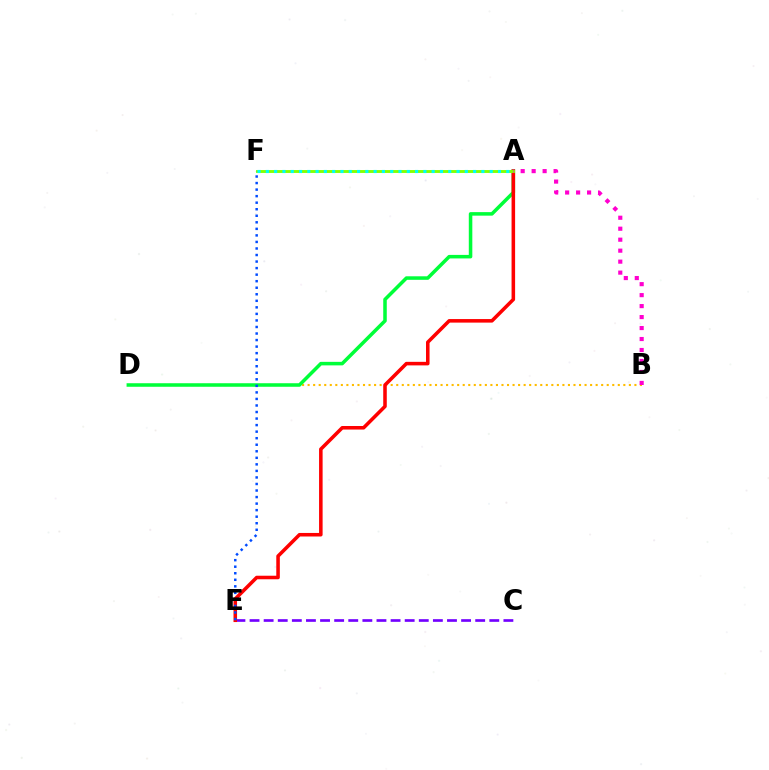{('B', 'D'): [{'color': '#ffbd00', 'line_style': 'dotted', 'thickness': 1.5}], ('C', 'E'): [{'color': '#7200ff', 'line_style': 'dashed', 'thickness': 1.92}], ('A', 'D'): [{'color': '#00ff39', 'line_style': 'solid', 'thickness': 2.54}], ('A', 'E'): [{'color': '#ff0000', 'line_style': 'solid', 'thickness': 2.55}], ('A', 'F'): [{'color': '#84ff00', 'line_style': 'solid', 'thickness': 2.08}, {'color': '#00fff6', 'line_style': 'dotted', 'thickness': 2.25}], ('E', 'F'): [{'color': '#004bff', 'line_style': 'dotted', 'thickness': 1.78}], ('A', 'B'): [{'color': '#ff00cf', 'line_style': 'dotted', 'thickness': 2.98}]}